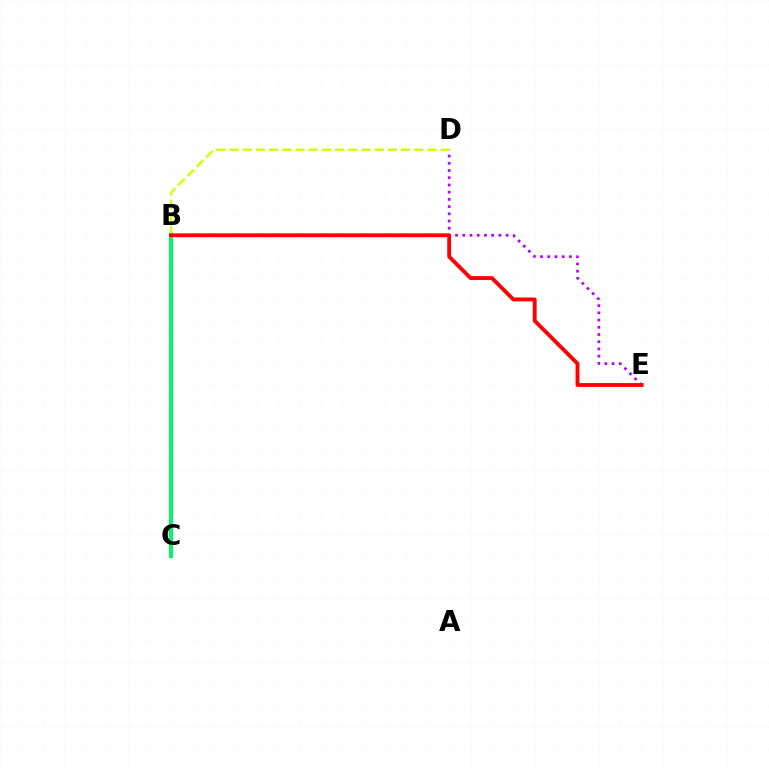{('D', 'E'): [{'color': '#b900ff', 'line_style': 'dotted', 'thickness': 1.96}], ('B', 'C'): [{'color': '#0074ff', 'line_style': 'solid', 'thickness': 2.67}, {'color': '#00ff5c', 'line_style': 'solid', 'thickness': 2.66}], ('B', 'D'): [{'color': '#d1ff00', 'line_style': 'dashed', 'thickness': 1.79}], ('B', 'E'): [{'color': '#ff0000', 'line_style': 'solid', 'thickness': 2.77}]}